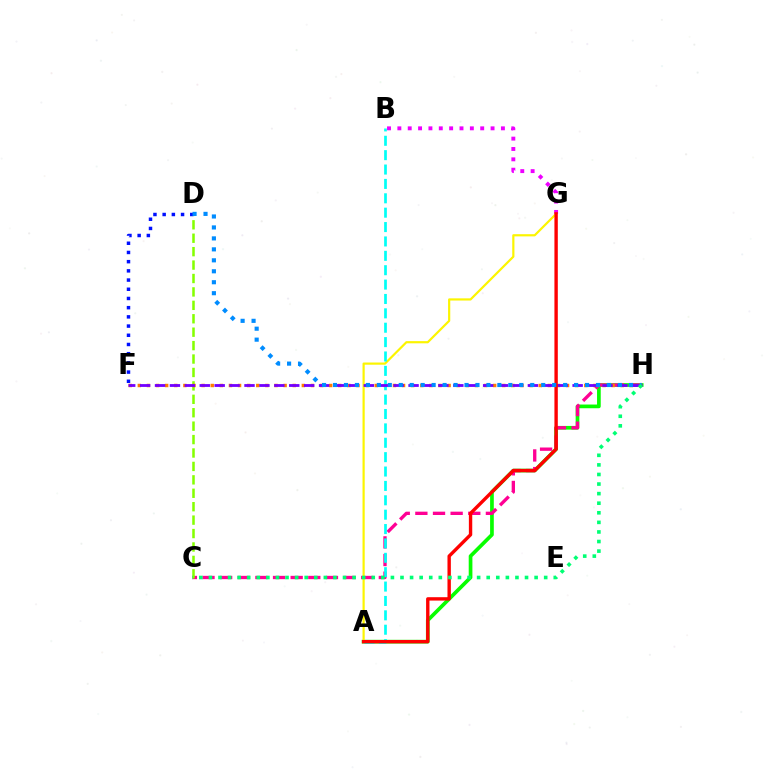{('B', 'G'): [{'color': '#ee00ff', 'line_style': 'dotted', 'thickness': 2.81}], ('A', 'H'): [{'color': '#08ff00', 'line_style': 'solid', 'thickness': 2.66}], ('C', 'H'): [{'color': '#ff0094', 'line_style': 'dashed', 'thickness': 2.4}, {'color': '#00ff74', 'line_style': 'dotted', 'thickness': 2.6}], ('C', 'D'): [{'color': '#84ff00', 'line_style': 'dashed', 'thickness': 1.82}], ('F', 'H'): [{'color': '#ff7c00', 'line_style': 'dotted', 'thickness': 2.48}, {'color': '#7200ff', 'line_style': 'dashed', 'thickness': 2.03}], ('A', 'G'): [{'color': '#fcf500', 'line_style': 'solid', 'thickness': 1.58}, {'color': '#ff0000', 'line_style': 'solid', 'thickness': 2.43}], ('A', 'B'): [{'color': '#00fff6', 'line_style': 'dashed', 'thickness': 1.95}], ('D', 'F'): [{'color': '#0010ff', 'line_style': 'dotted', 'thickness': 2.5}], ('D', 'H'): [{'color': '#008cff', 'line_style': 'dotted', 'thickness': 2.98}]}